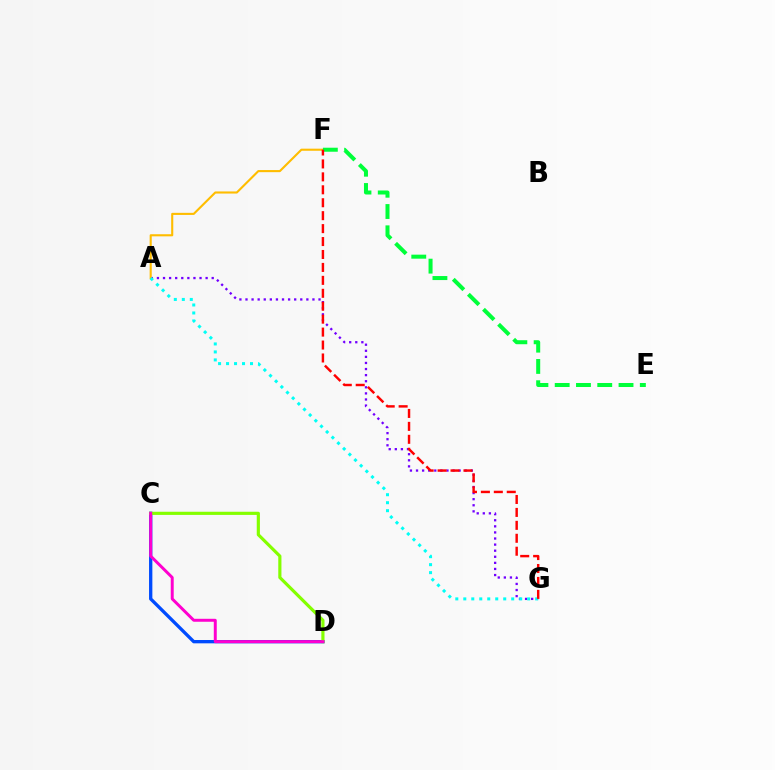{('C', 'D'): [{'color': '#004bff', 'line_style': 'solid', 'thickness': 2.39}, {'color': '#84ff00', 'line_style': 'solid', 'thickness': 2.28}, {'color': '#ff00cf', 'line_style': 'solid', 'thickness': 2.13}], ('A', 'G'): [{'color': '#7200ff', 'line_style': 'dotted', 'thickness': 1.65}, {'color': '#00fff6', 'line_style': 'dotted', 'thickness': 2.17}], ('A', 'F'): [{'color': '#ffbd00', 'line_style': 'solid', 'thickness': 1.52}], ('E', 'F'): [{'color': '#00ff39', 'line_style': 'dashed', 'thickness': 2.89}], ('F', 'G'): [{'color': '#ff0000', 'line_style': 'dashed', 'thickness': 1.76}]}